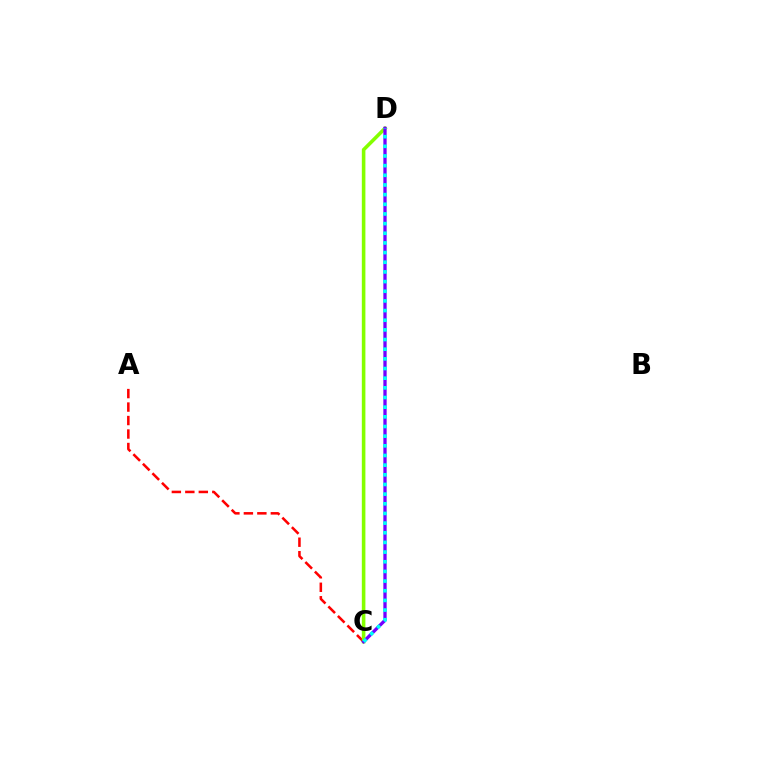{('A', 'C'): [{'color': '#ff0000', 'line_style': 'dashed', 'thickness': 1.83}], ('C', 'D'): [{'color': '#84ff00', 'line_style': 'solid', 'thickness': 2.58}, {'color': '#7200ff', 'line_style': 'solid', 'thickness': 2.37}, {'color': '#00fff6', 'line_style': 'dotted', 'thickness': 2.62}]}